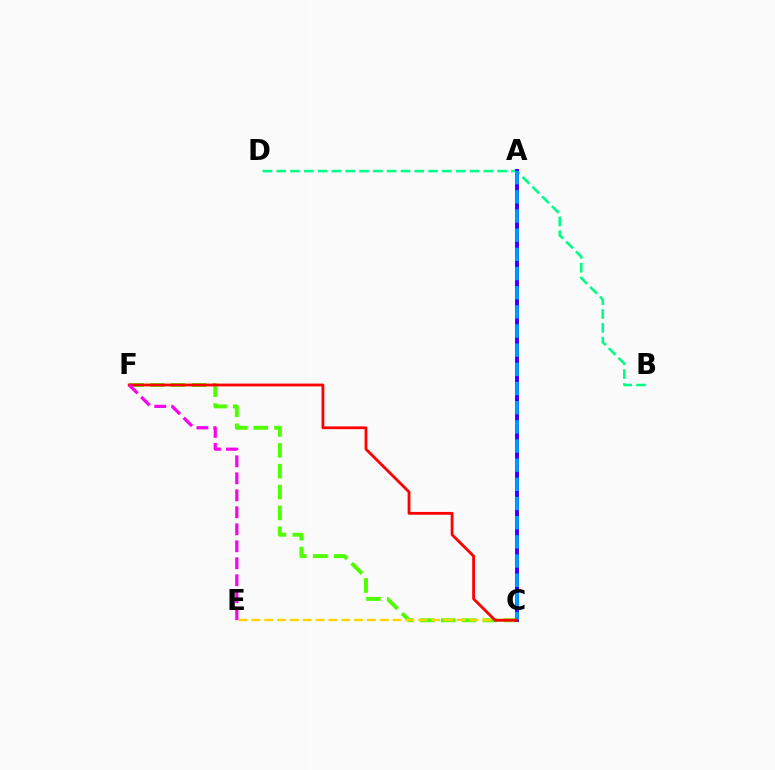{('C', 'F'): [{'color': '#4fff00', 'line_style': 'dashed', 'thickness': 2.84}, {'color': '#ff0000', 'line_style': 'solid', 'thickness': 2.02}], ('B', 'D'): [{'color': '#00ff86', 'line_style': 'dashed', 'thickness': 1.88}], ('A', 'C'): [{'color': '#3700ff', 'line_style': 'solid', 'thickness': 2.83}, {'color': '#009eff', 'line_style': 'dashed', 'thickness': 2.6}], ('C', 'E'): [{'color': '#ffd500', 'line_style': 'dashed', 'thickness': 1.74}], ('E', 'F'): [{'color': '#ff00ed', 'line_style': 'dashed', 'thickness': 2.31}]}